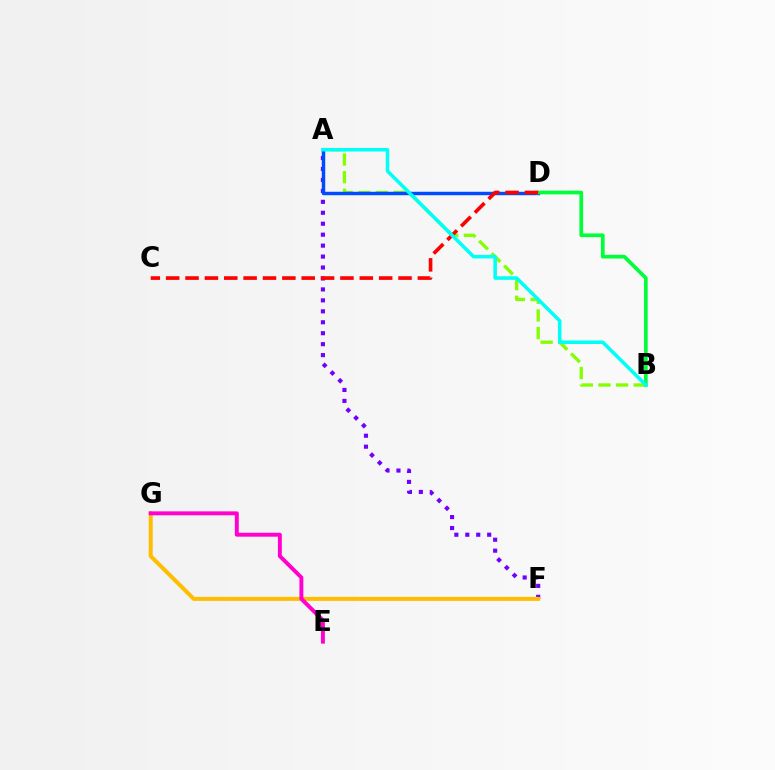{('A', 'F'): [{'color': '#7200ff', 'line_style': 'dotted', 'thickness': 2.97}], ('A', 'B'): [{'color': '#84ff00', 'line_style': 'dashed', 'thickness': 2.39}, {'color': '#00fff6', 'line_style': 'solid', 'thickness': 2.55}], ('F', 'G'): [{'color': '#ffbd00', 'line_style': 'solid', 'thickness': 2.87}], ('A', 'D'): [{'color': '#004bff', 'line_style': 'solid', 'thickness': 2.49}], ('B', 'D'): [{'color': '#00ff39', 'line_style': 'solid', 'thickness': 2.67}], ('E', 'G'): [{'color': '#ff00cf', 'line_style': 'solid', 'thickness': 2.83}], ('C', 'D'): [{'color': '#ff0000', 'line_style': 'dashed', 'thickness': 2.63}]}